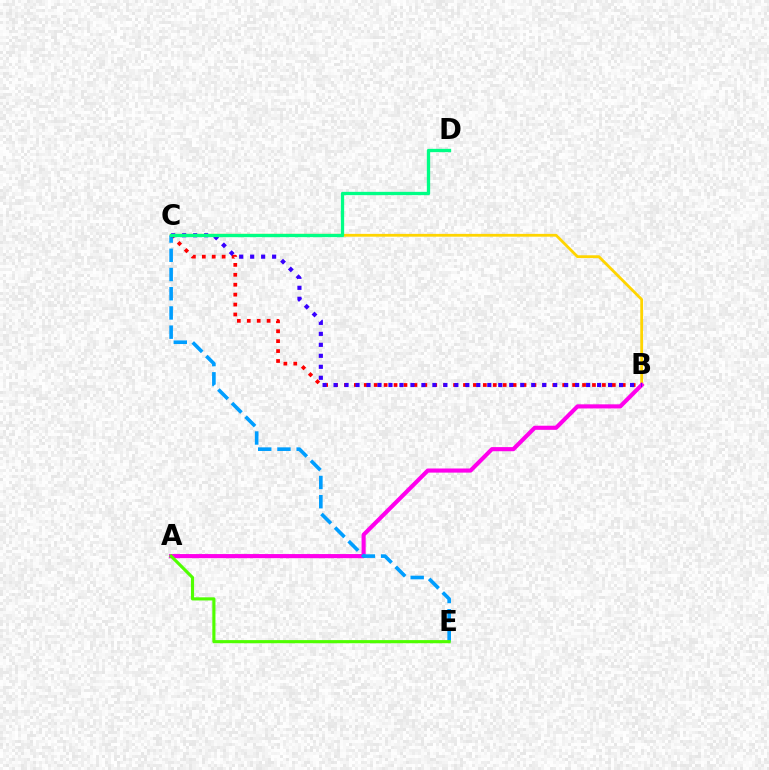{('B', 'C'): [{'color': '#ff0000', 'line_style': 'dotted', 'thickness': 2.7}, {'color': '#ffd500', 'line_style': 'solid', 'thickness': 2.01}, {'color': '#3700ff', 'line_style': 'dotted', 'thickness': 2.98}], ('A', 'B'): [{'color': '#ff00ed', 'line_style': 'solid', 'thickness': 2.97}], ('C', 'E'): [{'color': '#009eff', 'line_style': 'dashed', 'thickness': 2.61}], ('C', 'D'): [{'color': '#00ff86', 'line_style': 'solid', 'thickness': 2.38}], ('A', 'E'): [{'color': '#4fff00', 'line_style': 'solid', 'thickness': 2.25}]}